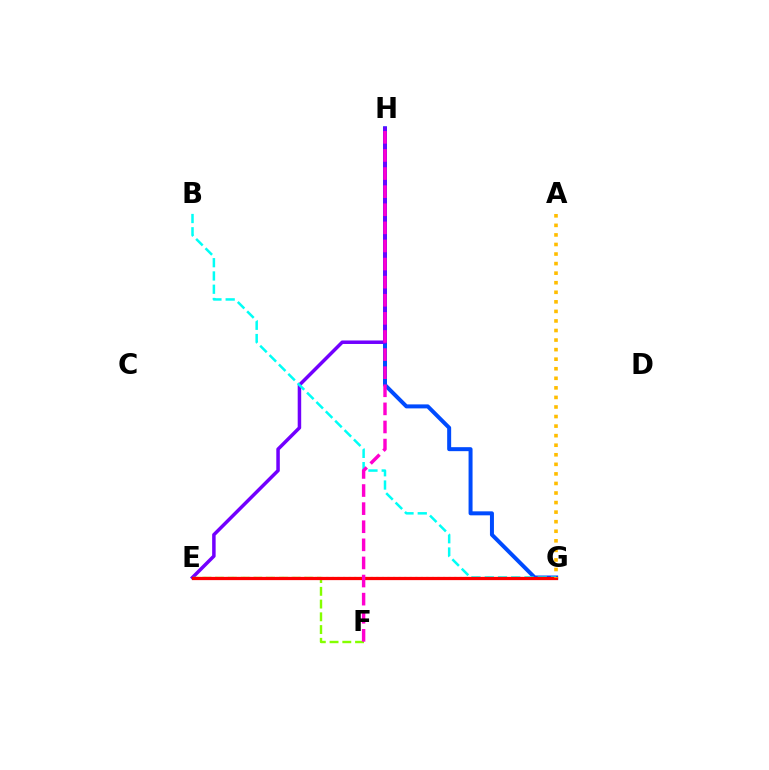{('G', 'H'): [{'color': '#004bff', 'line_style': 'solid', 'thickness': 2.87}], ('E', 'H'): [{'color': '#7200ff', 'line_style': 'solid', 'thickness': 2.52}], ('E', 'F'): [{'color': '#84ff00', 'line_style': 'dashed', 'thickness': 1.73}], ('B', 'G'): [{'color': '#00fff6', 'line_style': 'dashed', 'thickness': 1.8}], ('E', 'G'): [{'color': '#00ff39', 'line_style': 'dotted', 'thickness': 1.51}, {'color': '#ff0000', 'line_style': 'solid', 'thickness': 2.33}], ('F', 'H'): [{'color': '#ff00cf', 'line_style': 'dashed', 'thickness': 2.46}], ('A', 'G'): [{'color': '#ffbd00', 'line_style': 'dotted', 'thickness': 2.6}]}